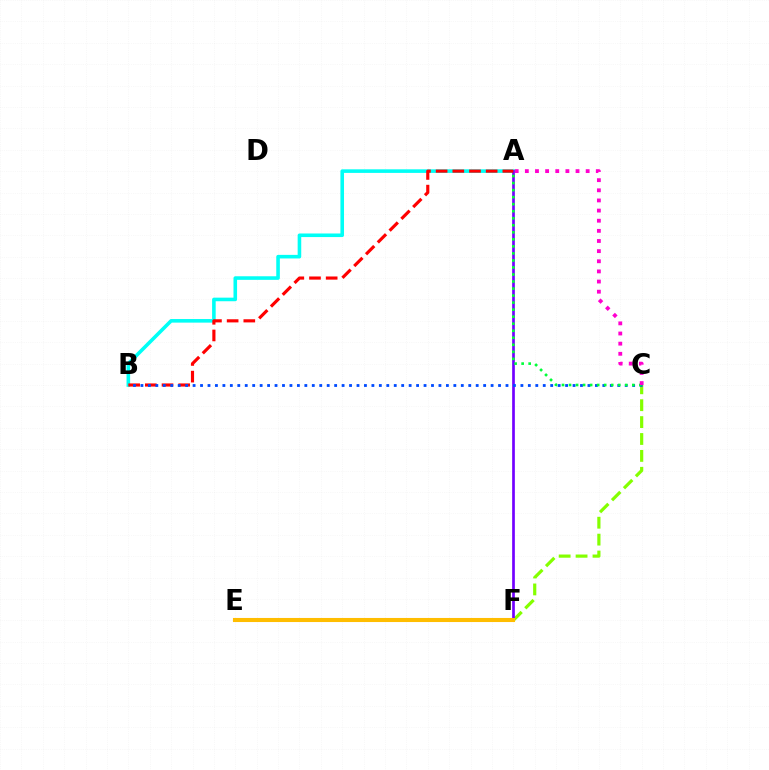{('C', 'F'): [{'color': '#84ff00', 'line_style': 'dashed', 'thickness': 2.3}], ('A', 'B'): [{'color': '#00fff6', 'line_style': 'solid', 'thickness': 2.58}, {'color': '#ff0000', 'line_style': 'dashed', 'thickness': 2.27}], ('A', 'F'): [{'color': '#7200ff', 'line_style': 'solid', 'thickness': 1.94}], ('B', 'C'): [{'color': '#004bff', 'line_style': 'dotted', 'thickness': 2.02}], ('A', 'C'): [{'color': '#00ff39', 'line_style': 'dotted', 'thickness': 1.91}, {'color': '#ff00cf', 'line_style': 'dotted', 'thickness': 2.75}], ('E', 'F'): [{'color': '#ffbd00', 'line_style': 'solid', 'thickness': 2.93}]}